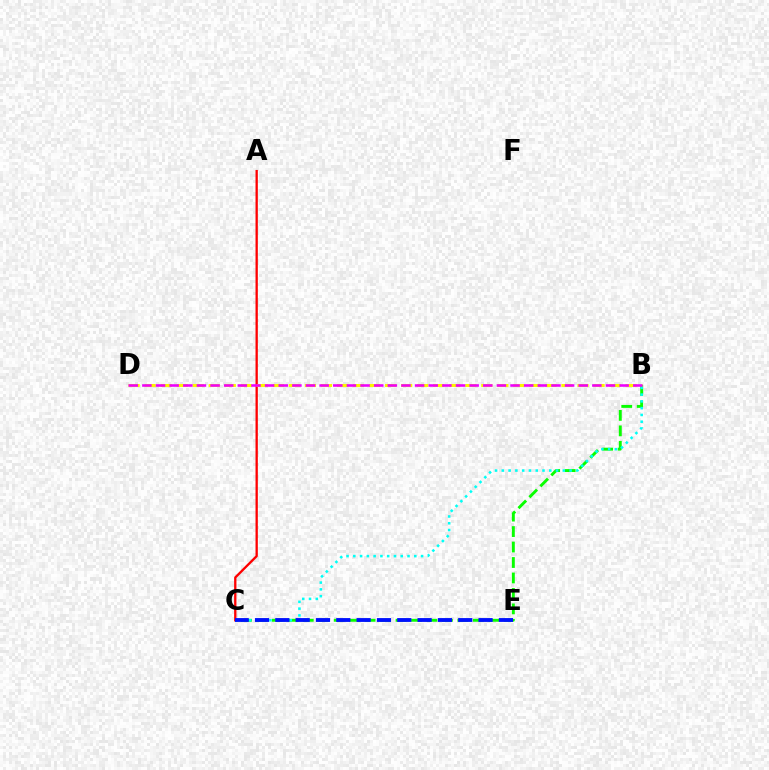{('A', 'C'): [{'color': '#ff0000', 'line_style': 'solid', 'thickness': 1.66}], ('B', 'C'): [{'color': '#08ff00', 'line_style': 'dashed', 'thickness': 2.1}, {'color': '#00fff6', 'line_style': 'dotted', 'thickness': 1.84}], ('B', 'D'): [{'color': '#fcf500', 'line_style': 'dashed', 'thickness': 2.18}, {'color': '#ee00ff', 'line_style': 'dashed', 'thickness': 1.85}], ('C', 'E'): [{'color': '#0010ff', 'line_style': 'dashed', 'thickness': 2.76}]}